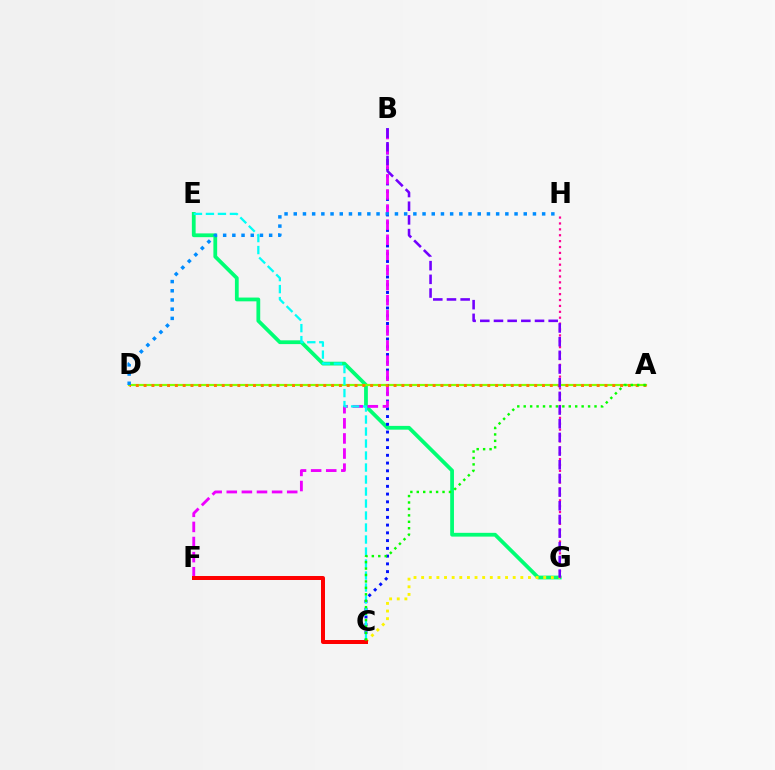{('E', 'G'): [{'color': '#00ff74', 'line_style': 'solid', 'thickness': 2.72}], ('A', 'D'): [{'color': '#84ff00', 'line_style': 'solid', 'thickness': 1.57}, {'color': '#ff7c00', 'line_style': 'dotted', 'thickness': 2.12}], ('B', 'C'): [{'color': '#0010ff', 'line_style': 'dotted', 'thickness': 2.11}], ('B', 'F'): [{'color': '#ee00ff', 'line_style': 'dashed', 'thickness': 2.05}], ('C', 'E'): [{'color': '#00fff6', 'line_style': 'dashed', 'thickness': 1.63}], ('C', 'G'): [{'color': '#fcf500', 'line_style': 'dotted', 'thickness': 2.07}], ('D', 'H'): [{'color': '#008cff', 'line_style': 'dotted', 'thickness': 2.5}], ('C', 'F'): [{'color': '#ff0000', 'line_style': 'solid', 'thickness': 2.87}], ('G', 'H'): [{'color': '#ff0094', 'line_style': 'dotted', 'thickness': 1.6}], ('B', 'G'): [{'color': '#7200ff', 'line_style': 'dashed', 'thickness': 1.86}], ('A', 'C'): [{'color': '#08ff00', 'line_style': 'dotted', 'thickness': 1.75}]}